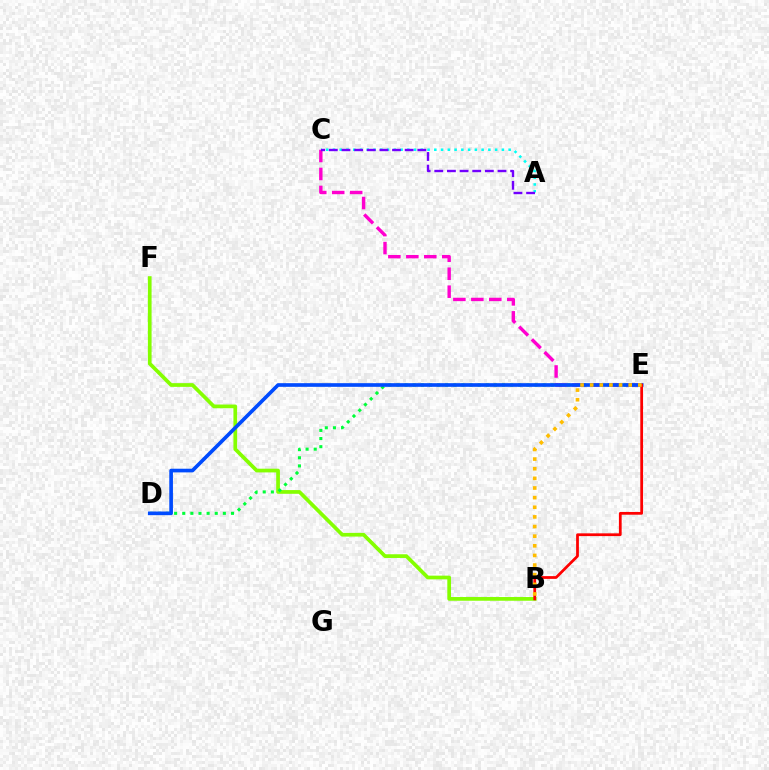{('A', 'C'): [{'color': '#00fff6', 'line_style': 'dotted', 'thickness': 1.84}, {'color': '#7200ff', 'line_style': 'dashed', 'thickness': 1.72}], ('B', 'F'): [{'color': '#84ff00', 'line_style': 'solid', 'thickness': 2.67}], ('D', 'E'): [{'color': '#00ff39', 'line_style': 'dotted', 'thickness': 2.21}, {'color': '#004bff', 'line_style': 'solid', 'thickness': 2.63}], ('C', 'E'): [{'color': '#ff00cf', 'line_style': 'dashed', 'thickness': 2.44}], ('B', 'E'): [{'color': '#ff0000', 'line_style': 'solid', 'thickness': 1.99}, {'color': '#ffbd00', 'line_style': 'dotted', 'thickness': 2.62}]}